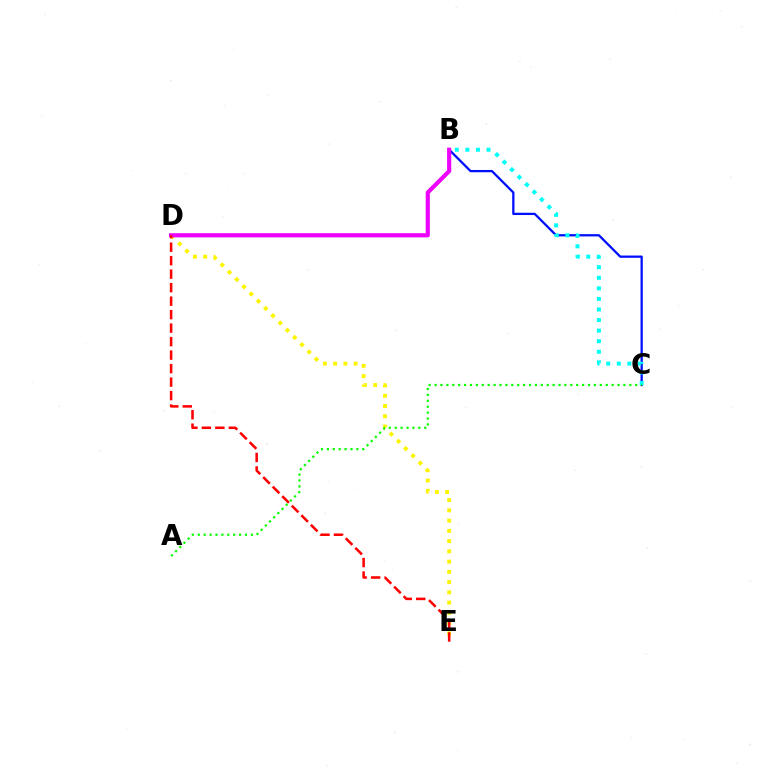{('D', 'E'): [{'color': '#fcf500', 'line_style': 'dotted', 'thickness': 2.78}, {'color': '#ff0000', 'line_style': 'dashed', 'thickness': 1.83}], ('B', 'C'): [{'color': '#0010ff', 'line_style': 'solid', 'thickness': 1.64}, {'color': '#00fff6', 'line_style': 'dotted', 'thickness': 2.87}], ('B', 'D'): [{'color': '#ee00ff', 'line_style': 'solid', 'thickness': 2.99}], ('A', 'C'): [{'color': '#08ff00', 'line_style': 'dotted', 'thickness': 1.6}]}